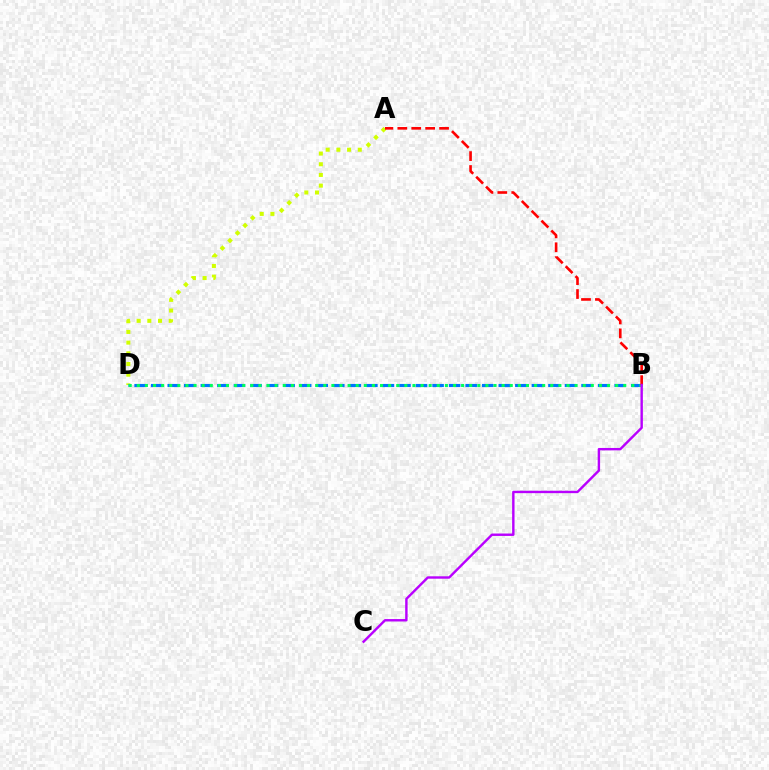{('A', 'D'): [{'color': '#d1ff00', 'line_style': 'dotted', 'thickness': 2.9}], ('B', 'D'): [{'color': '#0074ff', 'line_style': 'dashed', 'thickness': 2.25}, {'color': '#00ff5c', 'line_style': 'dotted', 'thickness': 2.2}], ('A', 'B'): [{'color': '#ff0000', 'line_style': 'dashed', 'thickness': 1.89}], ('B', 'C'): [{'color': '#b900ff', 'line_style': 'solid', 'thickness': 1.74}]}